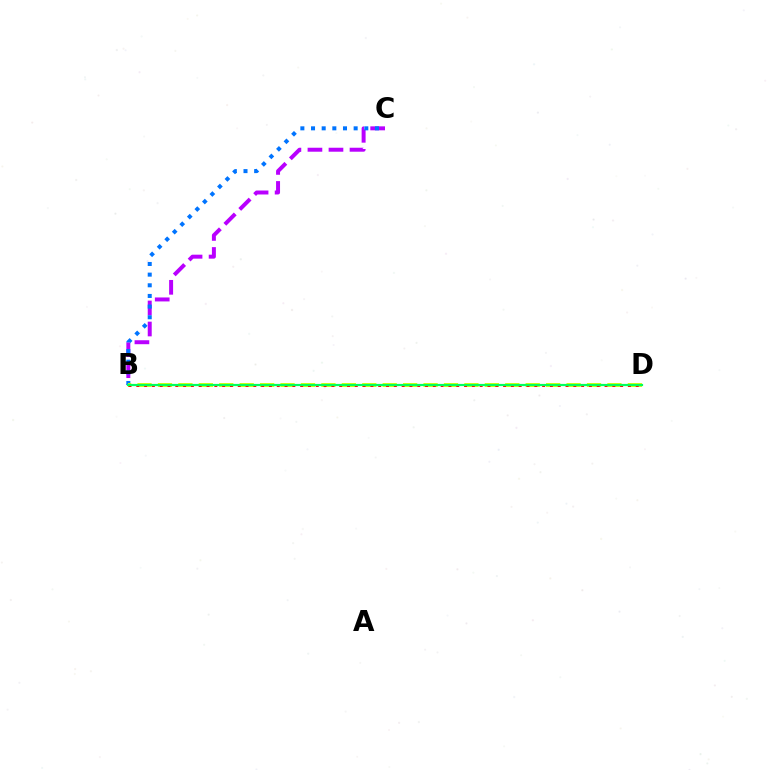{('B', 'C'): [{'color': '#b900ff', 'line_style': 'dashed', 'thickness': 2.86}, {'color': '#0074ff', 'line_style': 'dotted', 'thickness': 2.9}], ('B', 'D'): [{'color': '#d1ff00', 'line_style': 'dashed', 'thickness': 2.78}, {'color': '#ff0000', 'line_style': 'dotted', 'thickness': 2.12}, {'color': '#00ff5c', 'line_style': 'solid', 'thickness': 1.59}]}